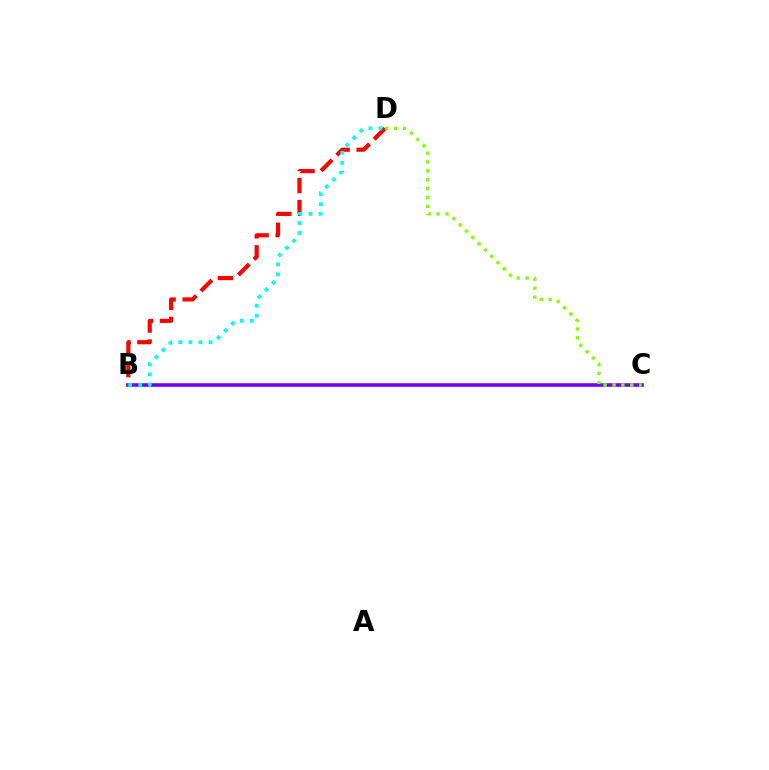{('B', 'C'): [{'color': '#7200ff', 'line_style': 'solid', 'thickness': 2.58}], ('B', 'D'): [{'color': '#ff0000', 'line_style': 'dashed', 'thickness': 2.99}, {'color': '#00fff6', 'line_style': 'dotted', 'thickness': 2.73}], ('C', 'D'): [{'color': '#84ff00', 'line_style': 'dotted', 'thickness': 2.41}]}